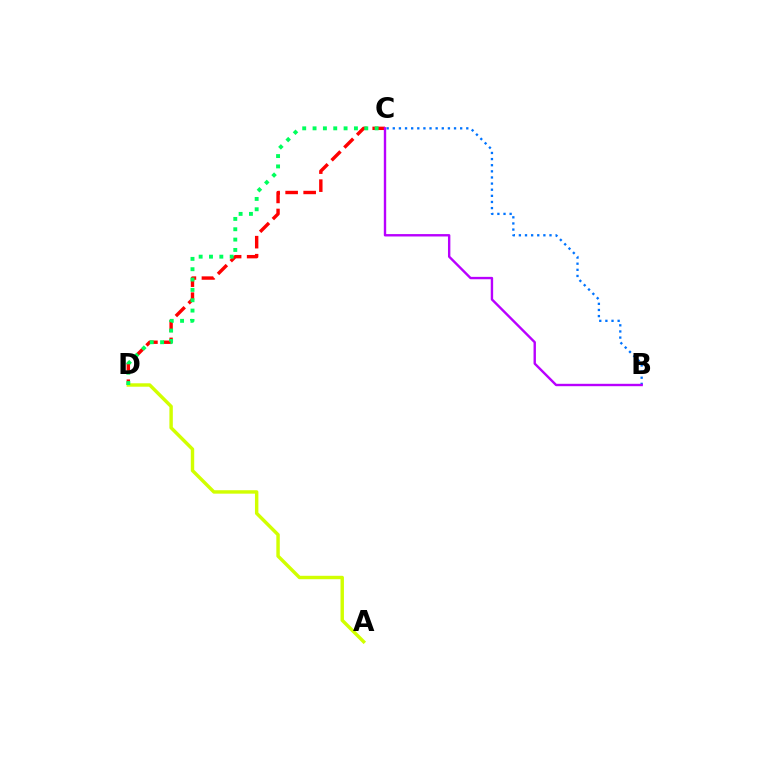{('C', 'D'): [{'color': '#ff0000', 'line_style': 'dashed', 'thickness': 2.45}, {'color': '#00ff5c', 'line_style': 'dotted', 'thickness': 2.81}], ('A', 'D'): [{'color': '#d1ff00', 'line_style': 'solid', 'thickness': 2.47}], ('B', 'C'): [{'color': '#0074ff', 'line_style': 'dotted', 'thickness': 1.66}, {'color': '#b900ff', 'line_style': 'solid', 'thickness': 1.72}]}